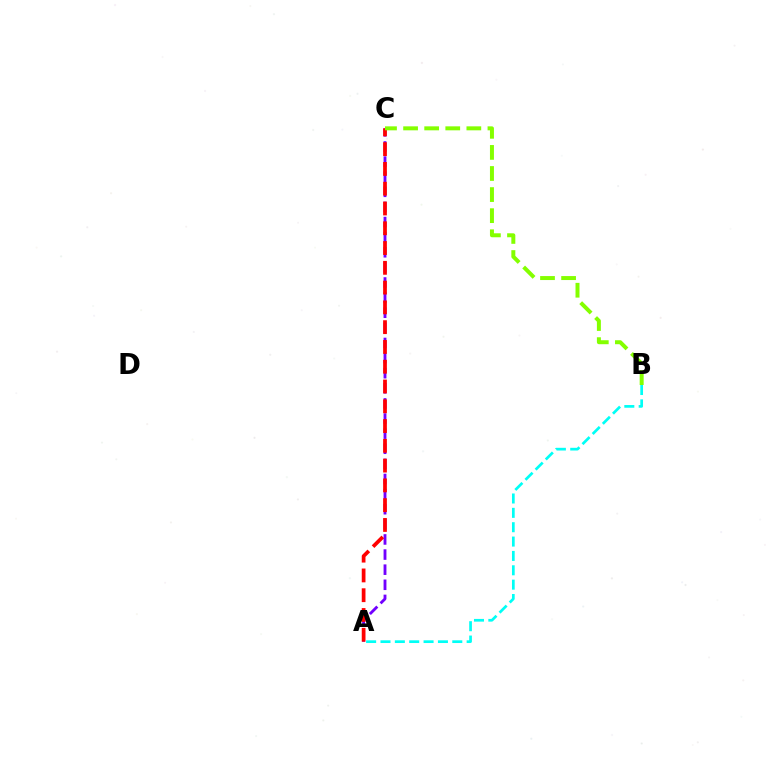{('A', 'B'): [{'color': '#00fff6', 'line_style': 'dashed', 'thickness': 1.95}], ('A', 'C'): [{'color': '#7200ff', 'line_style': 'dashed', 'thickness': 2.05}, {'color': '#ff0000', 'line_style': 'dashed', 'thickness': 2.69}], ('B', 'C'): [{'color': '#84ff00', 'line_style': 'dashed', 'thickness': 2.86}]}